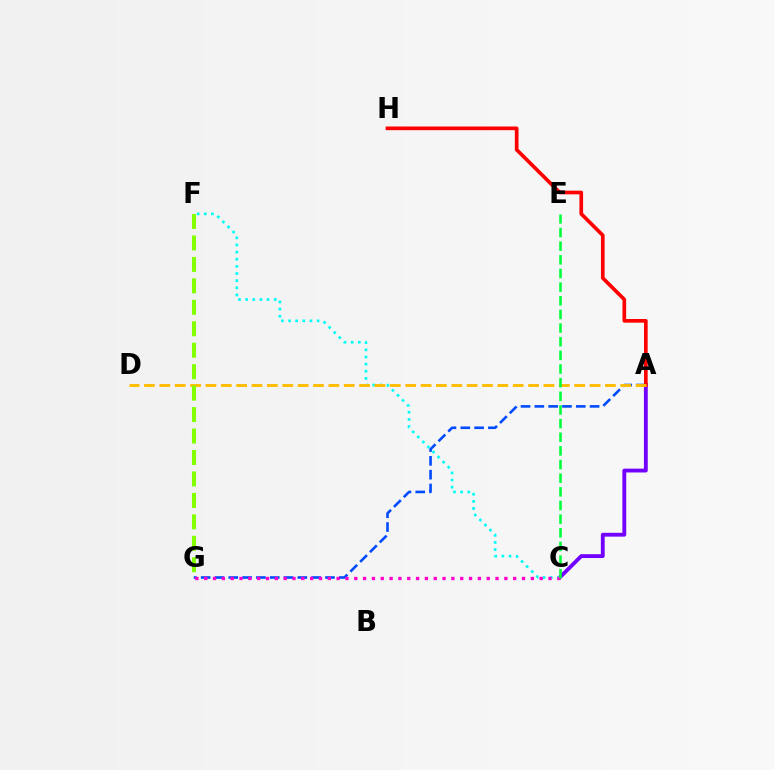{('A', 'G'): [{'color': '#004bff', 'line_style': 'dashed', 'thickness': 1.88}], ('A', 'C'): [{'color': '#7200ff', 'line_style': 'solid', 'thickness': 2.76}], ('A', 'H'): [{'color': '#ff0000', 'line_style': 'solid', 'thickness': 2.64}], ('C', 'F'): [{'color': '#00fff6', 'line_style': 'dotted', 'thickness': 1.94}], ('A', 'D'): [{'color': '#ffbd00', 'line_style': 'dashed', 'thickness': 2.09}], ('F', 'G'): [{'color': '#84ff00', 'line_style': 'dashed', 'thickness': 2.91}], ('C', 'G'): [{'color': '#ff00cf', 'line_style': 'dotted', 'thickness': 2.4}], ('C', 'E'): [{'color': '#00ff39', 'line_style': 'dashed', 'thickness': 1.85}]}